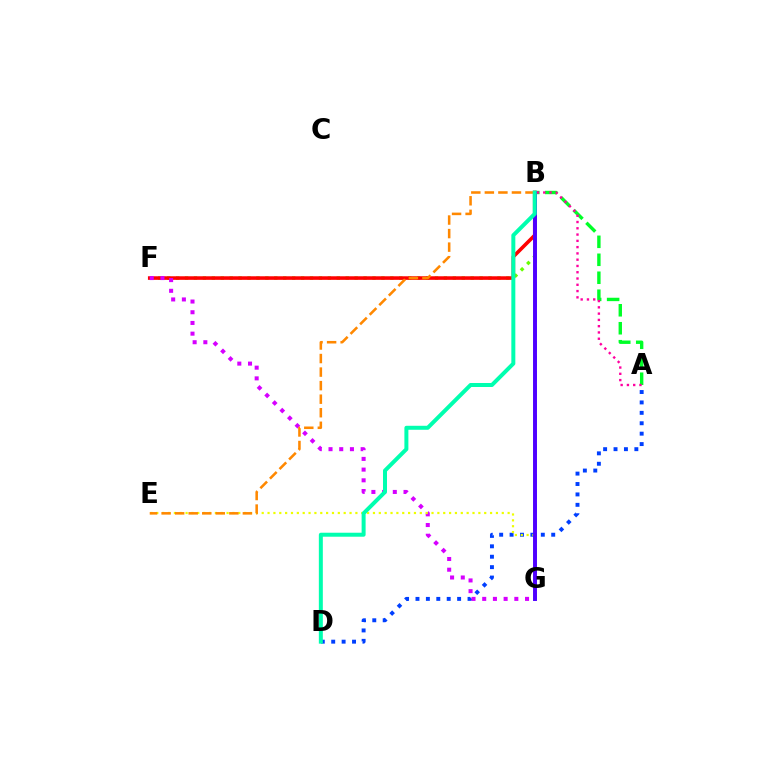{('A', 'B'): [{'color': '#00ff27', 'line_style': 'dashed', 'thickness': 2.44}, {'color': '#ff00a0', 'line_style': 'dotted', 'thickness': 1.71}], ('B', 'F'): [{'color': '#66ff00', 'line_style': 'dotted', 'thickness': 2.43}, {'color': '#ff0000', 'line_style': 'solid', 'thickness': 2.58}], ('A', 'D'): [{'color': '#003fff', 'line_style': 'dotted', 'thickness': 2.83}], ('B', 'G'): [{'color': '#00c7ff', 'line_style': 'dashed', 'thickness': 2.01}, {'color': '#4f00ff', 'line_style': 'solid', 'thickness': 2.83}], ('F', 'G'): [{'color': '#d600ff', 'line_style': 'dotted', 'thickness': 2.91}], ('E', 'G'): [{'color': '#eeff00', 'line_style': 'dotted', 'thickness': 1.59}], ('B', 'E'): [{'color': '#ff8800', 'line_style': 'dashed', 'thickness': 1.84}], ('B', 'D'): [{'color': '#00ffaf', 'line_style': 'solid', 'thickness': 2.87}]}